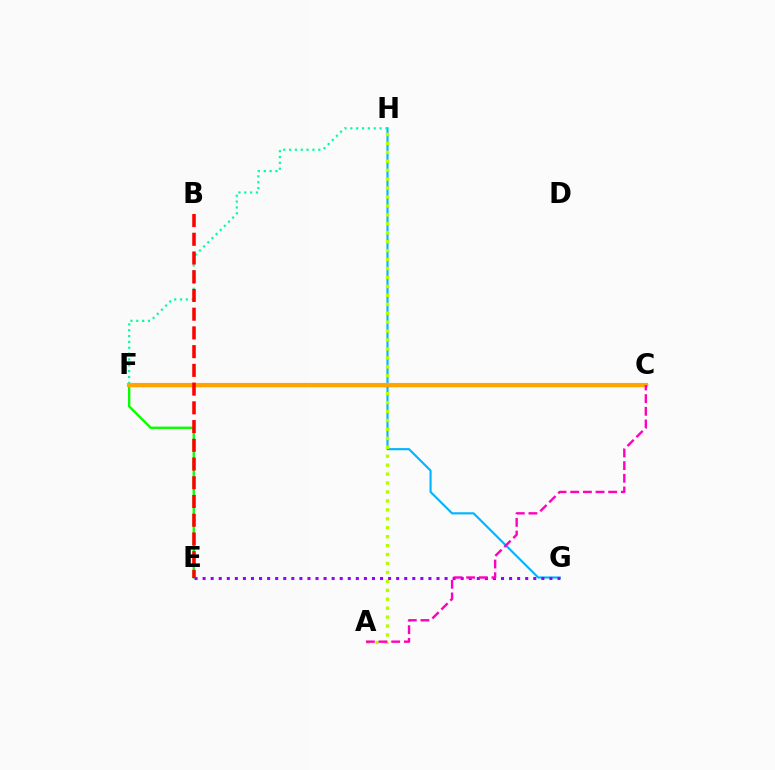{('G', 'H'): [{'color': '#00b5ff', 'line_style': 'solid', 'thickness': 1.54}], ('A', 'H'): [{'color': '#b3ff00', 'line_style': 'dotted', 'thickness': 2.43}], ('C', 'F'): [{'color': '#0010ff', 'line_style': 'solid', 'thickness': 2.29}, {'color': '#ffa500', 'line_style': 'solid', 'thickness': 2.98}], ('E', 'F'): [{'color': '#08ff00', 'line_style': 'solid', 'thickness': 1.69}], ('F', 'H'): [{'color': '#00ff9d', 'line_style': 'dotted', 'thickness': 1.59}], ('B', 'E'): [{'color': '#ff0000', 'line_style': 'dashed', 'thickness': 2.54}], ('E', 'G'): [{'color': '#9b00ff', 'line_style': 'dotted', 'thickness': 2.19}], ('A', 'C'): [{'color': '#ff00bd', 'line_style': 'dashed', 'thickness': 1.72}]}